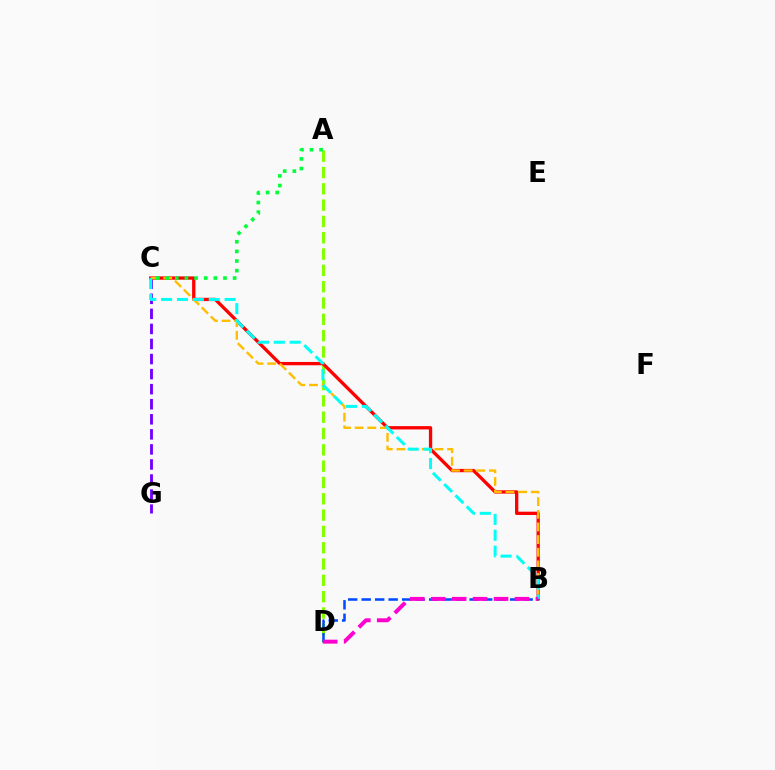{('C', 'G'): [{'color': '#7200ff', 'line_style': 'dashed', 'thickness': 2.05}], ('A', 'D'): [{'color': '#84ff00', 'line_style': 'dashed', 'thickness': 2.22}], ('B', 'C'): [{'color': '#ff0000', 'line_style': 'solid', 'thickness': 2.38}, {'color': '#ffbd00', 'line_style': 'dashed', 'thickness': 1.72}, {'color': '#00fff6', 'line_style': 'dashed', 'thickness': 2.16}], ('A', 'C'): [{'color': '#00ff39', 'line_style': 'dotted', 'thickness': 2.62}], ('B', 'D'): [{'color': '#004bff', 'line_style': 'dashed', 'thickness': 1.83}, {'color': '#ff00cf', 'line_style': 'dashed', 'thickness': 2.84}]}